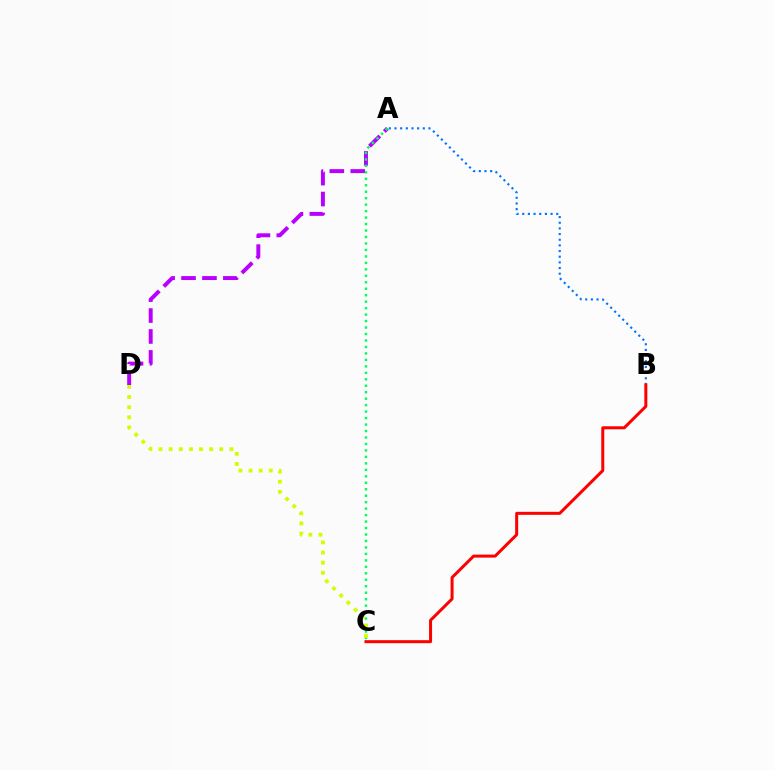{('A', 'D'): [{'color': '#b900ff', 'line_style': 'dashed', 'thickness': 2.84}], ('A', 'C'): [{'color': '#00ff5c', 'line_style': 'dotted', 'thickness': 1.76}], ('A', 'B'): [{'color': '#0074ff', 'line_style': 'dotted', 'thickness': 1.54}], ('C', 'D'): [{'color': '#d1ff00', 'line_style': 'dotted', 'thickness': 2.75}], ('B', 'C'): [{'color': '#ff0000', 'line_style': 'solid', 'thickness': 2.16}]}